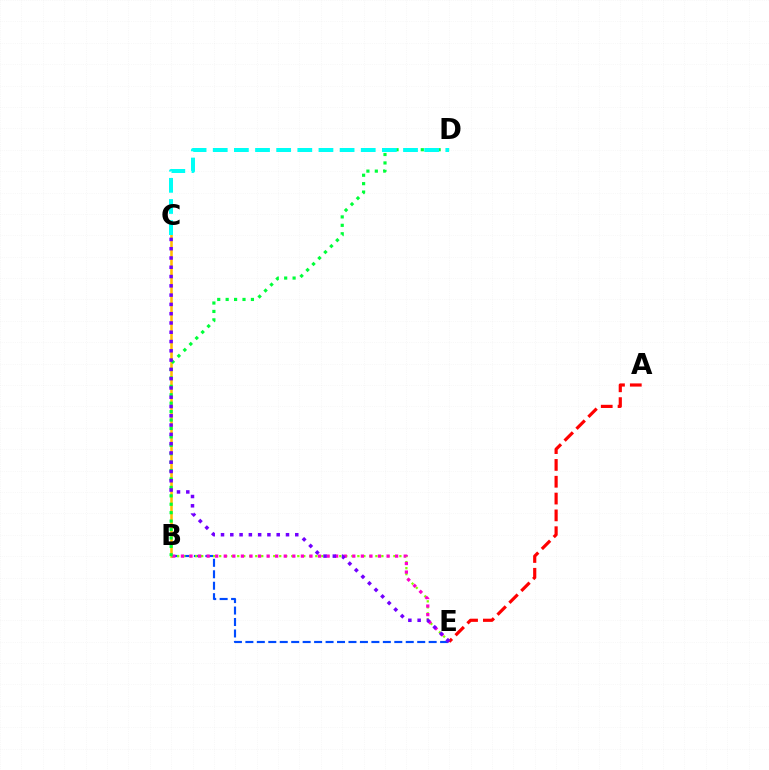{('B', 'C'): [{'color': '#ffbd00', 'line_style': 'solid', 'thickness': 1.85}], ('B', 'E'): [{'color': '#004bff', 'line_style': 'dashed', 'thickness': 1.56}, {'color': '#84ff00', 'line_style': 'dotted', 'thickness': 1.63}, {'color': '#ff00cf', 'line_style': 'dotted', 'thickness': 2.33}], ('B', 'D'): [{'color': '#00ff39', 'line_style': 'dotted', 'thickness': 2.29}], ('A', 'E'): [{'color': '#ff0000', 'line_style': 'dashed', 'thickness': 2.28}], ('C', 'D'): [{'color': '#00fff6', 'line_style': 'dashed', 'thickness': 2.87}], ('C', 'E'): [{'color': '#7200ff', 'line_style': 'dotted', 'thickness': 2.52}]}